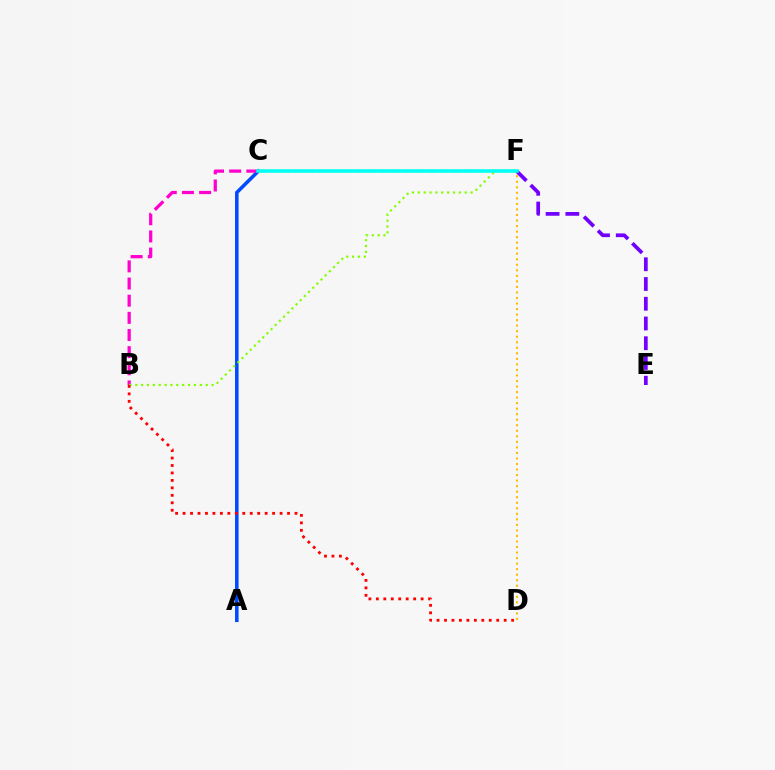{('A', 'C'): [{'color': '#004bff', 'line_style': 'solid', 'thickness': 2.56}], ('B', 'C'): [{'color': '#ff00cf', 'line_style': 'dashed', 'thickness': 2.33}], ('D', 'F'): [{'color': '#ffbd00', 'line_style': 'dotted', 'thickness': 1.5}], ('E', 'F'): [{'color': '#7200ff', 'line_style': 'dashed', 'thickness': 2.68}], ('B', 'F'): [{'color': '#84ff00', 'line_style': 'dotted', 'thickness': 1.59}], ('B', 'D'): [{'color': '#ff0000', 'line_style': 'dotted', 'thickness': 2.03}], ('C', 'F'): [{'color': '#00ff39', 'line_style': 'dashed', 'thickness': 1.65}, {'color': '#00fff6', 'line_style': 'solid', 'thickness': 2.52}]}